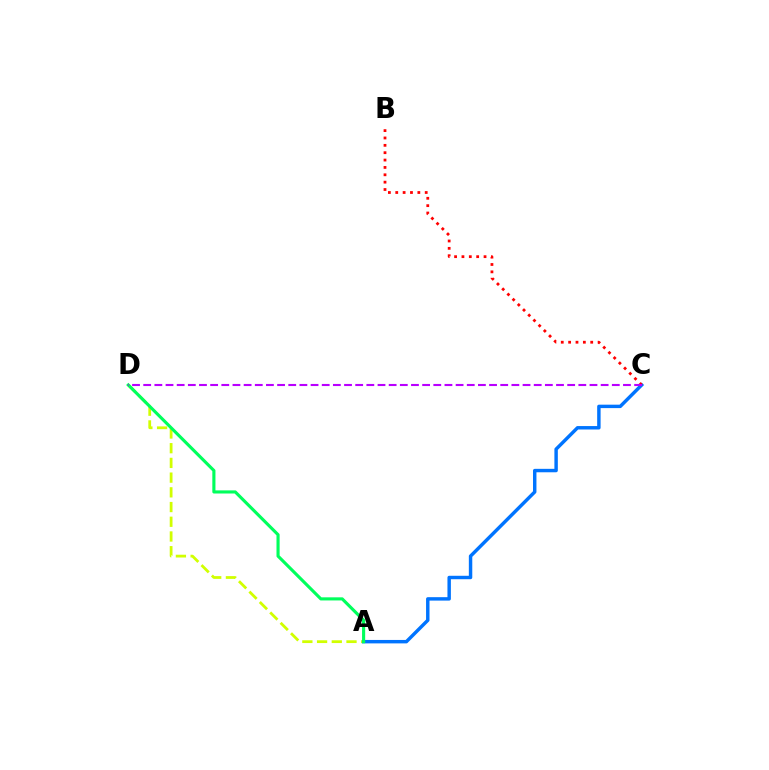{('A', 'D'): [{'color': '#d1ff00', 'line_style': 'dashed', 'thickness': 2.0}, {'color': '#00ff5c', 'line_style': 'solid', 'thickness': 2.25}], ('A', 'C'): [{'color': '#0074ff', 'line_style': 'solid', 'thickness': 2.47}], ('B', 'C'): [{'color': '#ff0000', 'line_style': 'dotted', 'thickness': 2.0}], ('C', 'D'): [{'color': '#b900ff', 'line_style': 'dashed', 'thickness': 1.52}]}